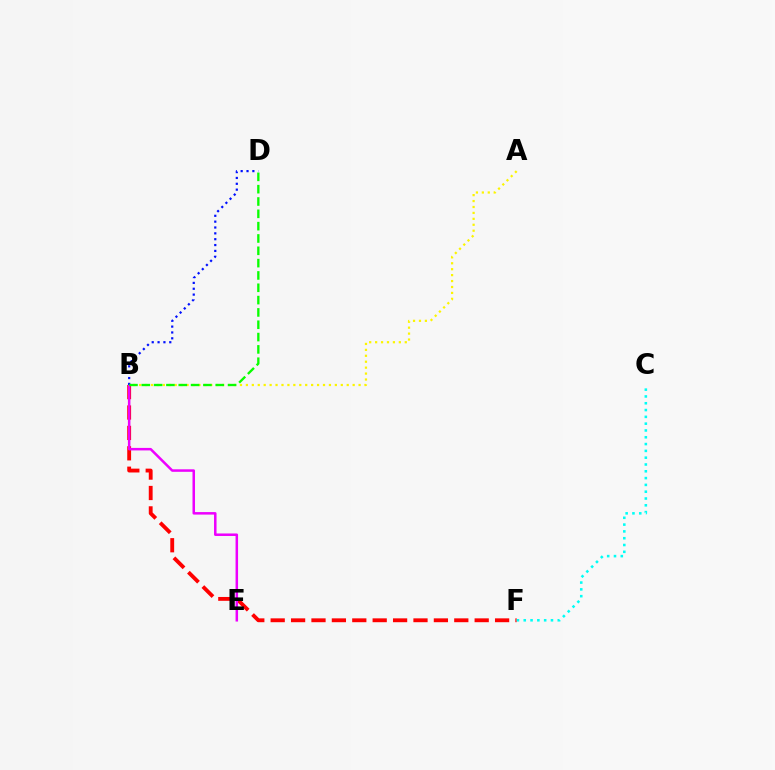{('B', 'F'): [{'color': '#ff0000', 'line_style': 'dashed', 'thickness': 2.77}], ('C', 'F'): [{'color': '#00fff6', 'line_style': 'dotted', 'thickness': 1.85}], ('B', 'E'): [{'color': '#ee00ff', 'line_style': 'solid', 'thickness': 1.81}], ('A', 'B'): [{'color': '#fcf500', 'line_style': 'dotted', 'thickness': 1.61}], ('B', 'D'): [{'color': '#0010ff', 'line_style': 'dotted', 'thickness': 1.59}, {'color': '#08ff00', 'line_style': 'dashed', 'thickness': 1.67}]}